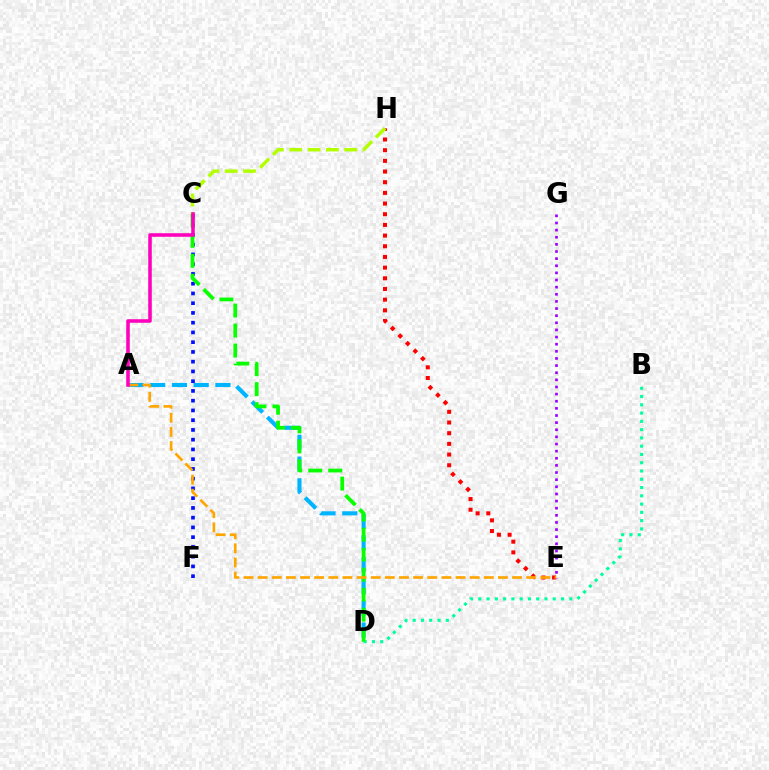{('E', 'H'): [{'color': '#ff0000', 'line_style': 'dotted', 'thickness': 2.9}], ('A', 'D'): [{'color': '#00b5ff', 'line_style': 'dashed', 'thickness': 2.96}], ('B', 'D'): [{'color': '#00ff9d', 'line_style': 'dotted', 'thickness': 2.25}], ('C', 'F'): [{'color': '#0010ff', 'line_style': 'dotted', 'thickness': 2.65}], ('C', 'D'): [{'color': '#08ff00', 'line_style': 'dashed', 'thickness': 2.72}], ('A', 'E'): [{'color': '#ffa500', 'line_style': 'dashed', 'thickness': 1.92}], ('E', 'G'): [{'color': '#9b00ff', 'line_style': 'dotted', 'thickness': 1.94}], ('C', 'H'): [{'color': '#b3ff00', 'line_style': 'dashed', 'thickness': 2.49}], ('A', 'C'): [{'color': '#ff00bd', 'line_style': 'solid', 'thickness': 2.56}]}